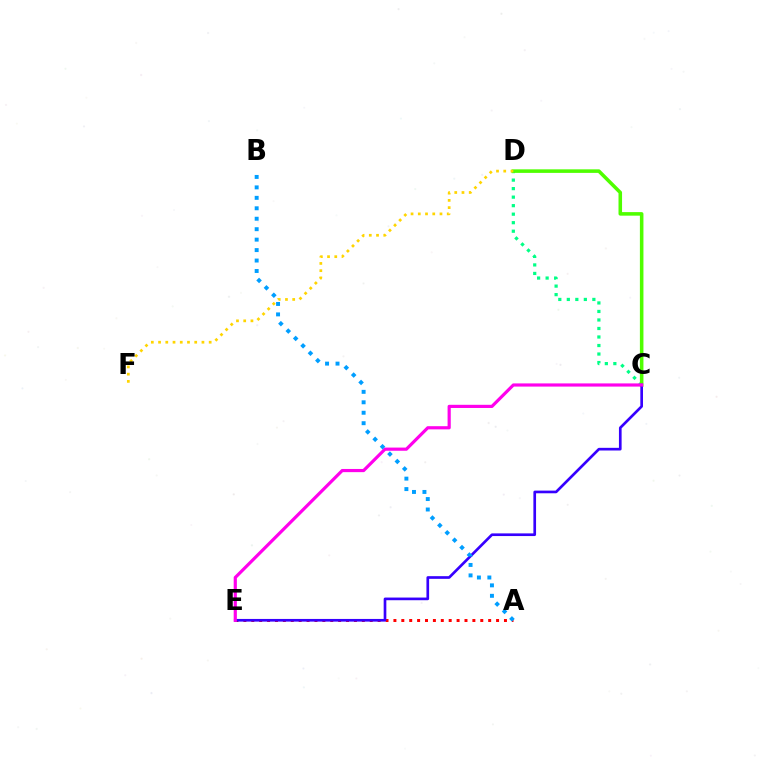{('C', 'D'): [{'color': '#00ff86', 'line_style': 'dotted', 'thickness': 2.31}, {'color': '#4fff00', 'line_style': 'solid', 'thickness': 2.56}], ('A', 'E'): [{'color': '#ff0000', 'line_style': 'dotted', 'thickness': 2.15}], ('D', 'F'): [{'color': '#ffd500', 'line_style': 'dotted', 'thickness': 1.96}], ('C', 'E'): [{'color': '#3700ff', 'line_style': 'solid', 'thickness': 1.92}, {'color': '#ff00ed', 'line_style': 'solid', 'thickness': 2.29}], ('A', 'B'): [{'color': '#009eff', 'line_style': 'dotted', 'thickness': 2.84}]}